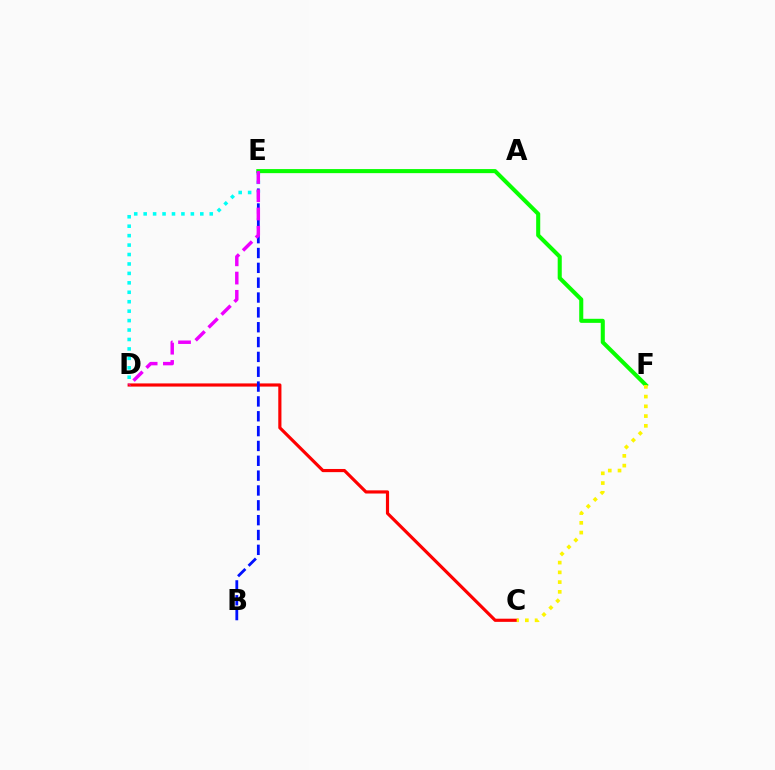{('C', 'D'): [{'color': '#ff0000', 'line_style': 'solid', 'thickness': 2.28}], ('B', 'E'): [{'color': '#0010ff', 'line_style': 'dashed', 'thickness': 2.02}], ('D', 'E'): [{'color': '#00fff6', 'line_style': 'dotted', 'thickness': 2.56}, {'color': '#ee00ff', 'line_style': 'dashed', 'thickness': 2.48}], ('E', 'F'): [{'color': '#08ff00', 'line_style': 'solid', 'thickness': 2.92}], ('C', 'F'): [{'color': '#fcf500', 'line_style': 'dotted', 'thickness': 2.65}]}